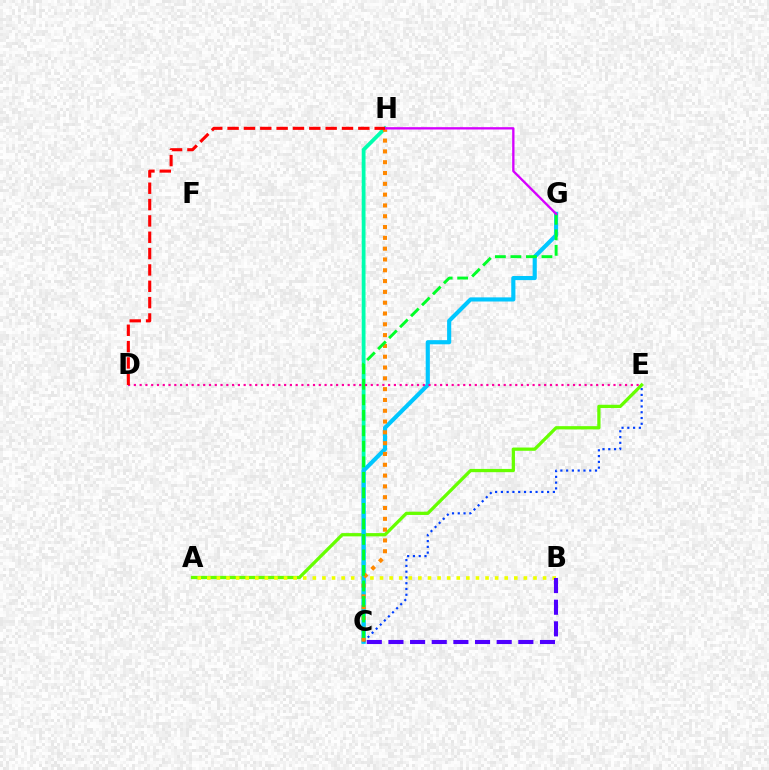{('C', 'H'): [{'color': '#00ffaf', 'line_style': 'solid', 'thickness': 2.74}, {'color': '#ff8800', 'line_style': 'dotted', 'thickness': 2.94}], ('A', 'E'): [{'color': '#66ff00', 'line_style': 'solid', 'thickness': 2.35}], ('A', 'B'): [{'color': '#eeff00', 'line_style': 'dotted', 'thickness': 2.61}], ('C', 'G'): [{'color': '#00c7ff', 'line_style': 'solid', 'thickness': 2.97}, {'color': '#00ff27', 'line_style': 'dashed', 'thickness': 2.11}], ('C', 'E'): [{'color': '#003fff', 'line_style': 'dotted', 'thickness': 1.57}], ('D', 'E'): [{'color': '#ff00a0', 'line_style': 'dotted', 'thickness': 1.57}], ('G', 'H'): [{'color': '#d600ff', 'line_style': 'solid', 'thickness': 1.68}], ('D', 'H'): [{'color': '#ff0000', 'line_style': 'dashed', 'thickness': 2.22}], ('B', 'C'): [{'color': '#4f00ff', 'line_style': 'dashed', 'thickness': 2.94}]}